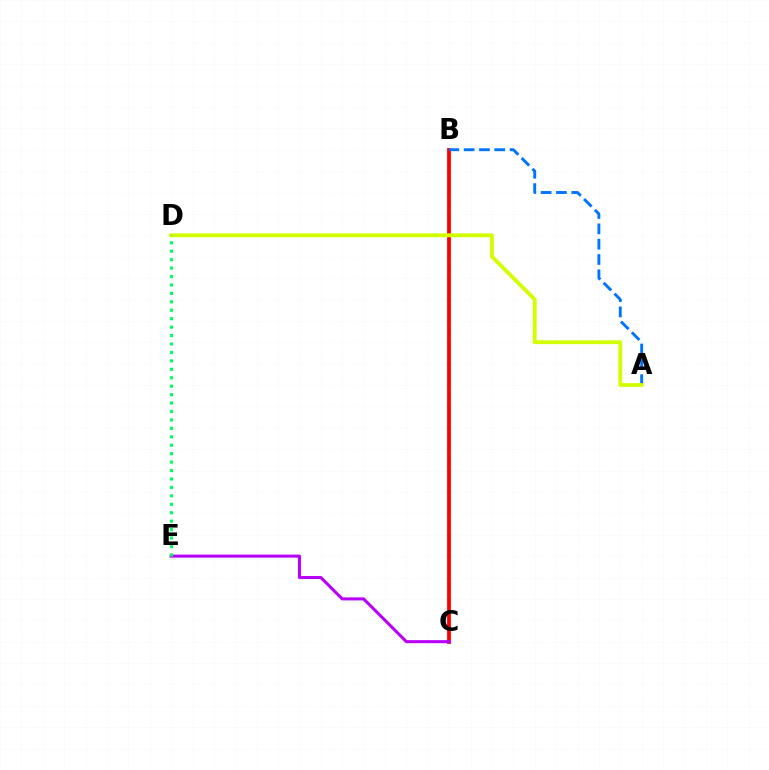{('B', 'C'): [{'color': '#ff0000', 'line_style': 'solid', 'thickness': 2.74}], ('A', 'B'): [{'color': '#0074ff', 'line_style': 'dashed', 'thickness': 2.08}], ('A', 'D'): [{'color': '#d1ff00', 'line_style': 'solid', 'thickness': 2.77}], ('C', 'E'): [{'color': '#b900ff', 'line_style': 'solid', 'thickness': 2.19}], ('D', 'E'): [{'color': '#00ff5c', 'line_style': 'dotted', 'thickness': 2.29}]}